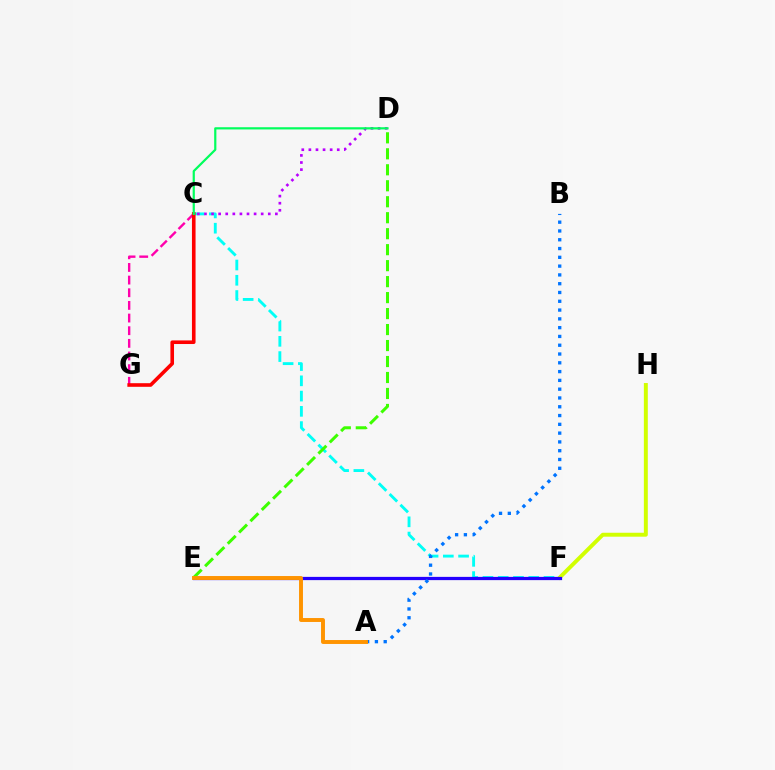{('C', 'F'): [{'color': '#00fff6', 'line_style': 'dashed', 'thickness': 2.07}], ('F', 'H'): [{'color': '#d1ff00', 'line_style': 'solid', 'thickness': 2.83}], ('C', 'G'): [{'color': '#ff00ac', 'line_style': 'dashed', 'thickness': 1.72}, {'color': '#ff0000', 'line_style': 'solid', 'thickness': 2.6}], ('C', 'D'): [{'color': '#b900ff', 'line_style': 'dotted', 'thickness': 1.93}, {'color': '#00ff5c', 'line_style': 'solid', 'thickness': 1.59}], ('E', 'F'): [{'color': '#2500ff', 'line_style': 'solid', 'thickness': 2.33}], ('A', 'B'): [{'color': '#0074ff', 'line_style': 'dotted', 'thickness': 2.39}], ('D', 'E'): [{'color': '#3dff00', 'line_style': 'dashed', 'thickness': 2.17}], ('A', 'E'): [{'color': '#ff9400', 'line_style': 'solid', 'thickness': 2.82}]}